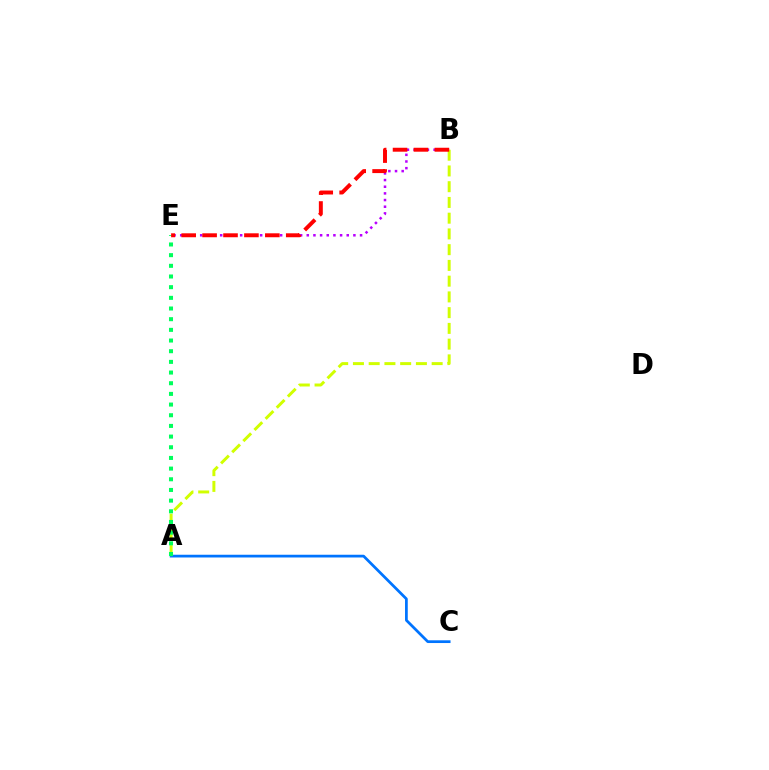{('A', 'C'): [{'color': '#0074ff', 'line_style': 'solid', 'thickness': 1.97}], ('B', 'E'): [{'color': '#b900ff', 'line_style': 'dotted', 'thickness': 1.81}, {'color': '#ff0000', 'line_style': 'dashed', 'thickness': 2.84}], ('A', 'B'): [{'color': '#d1ff00', 'line_style': 'dashed', 'thickness': 2.14}], ('A', 'E'): [{'color': '#00ff5c', 'line_style': 'dotted', 'thickness': 2.9}]}